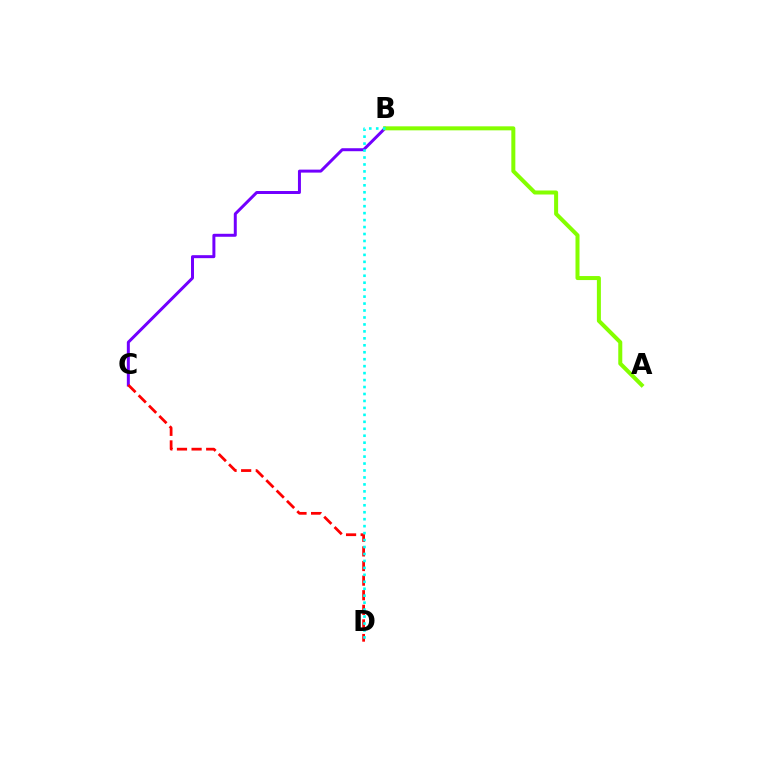{('B', 'C'): [{'color': '#7200ff', 'line_style': 'solid', 'thickness': 2.15}], ('A', 'B'): [{'color': '#84ff00', 'line_style': 'solid', 'thickness': 2.89}], ('C', 'D'): [{'color': '#ff0000', 'line_style': 'dashed', 'thickness': 1.98}], ('B', 'D'): [{'color': '#00fff6', 'line_style': 'dotted', 'thickness': 1.89}]}